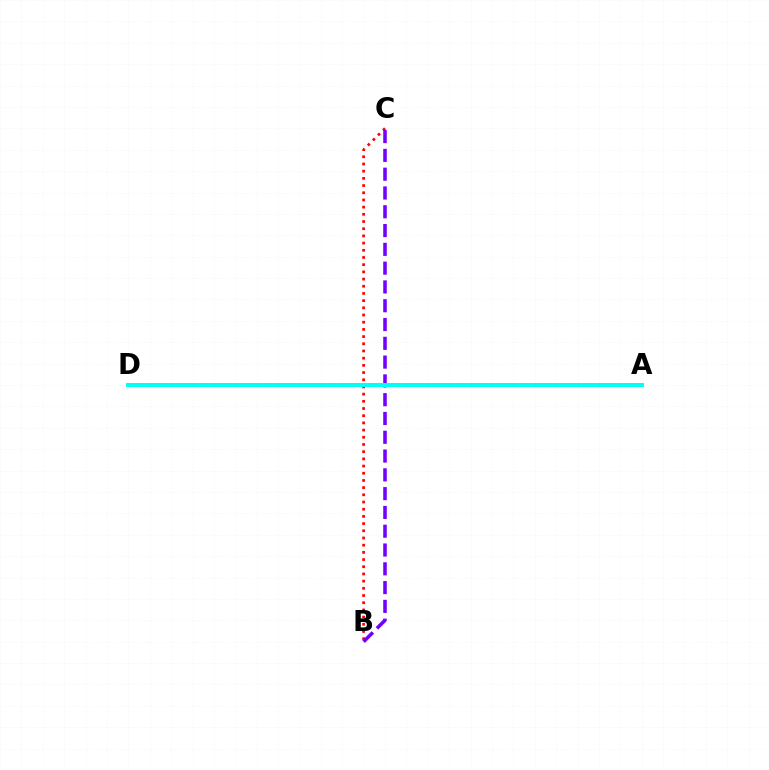{('B', 'C'): [{'color': '#ff0000', 'line_style': 'dotted', 'thickness': 1.95}, {'color': '#7200ff', 'line_style': 'dashed', 'thickness': 2.55}], ('A', 'D'): [{'color': '#84ff00', 'line_style': 'solid', 'thickness': 2.61}, {'color': '#00fff6', 'line_style': 'solid', 'thickness': 2.84}]}